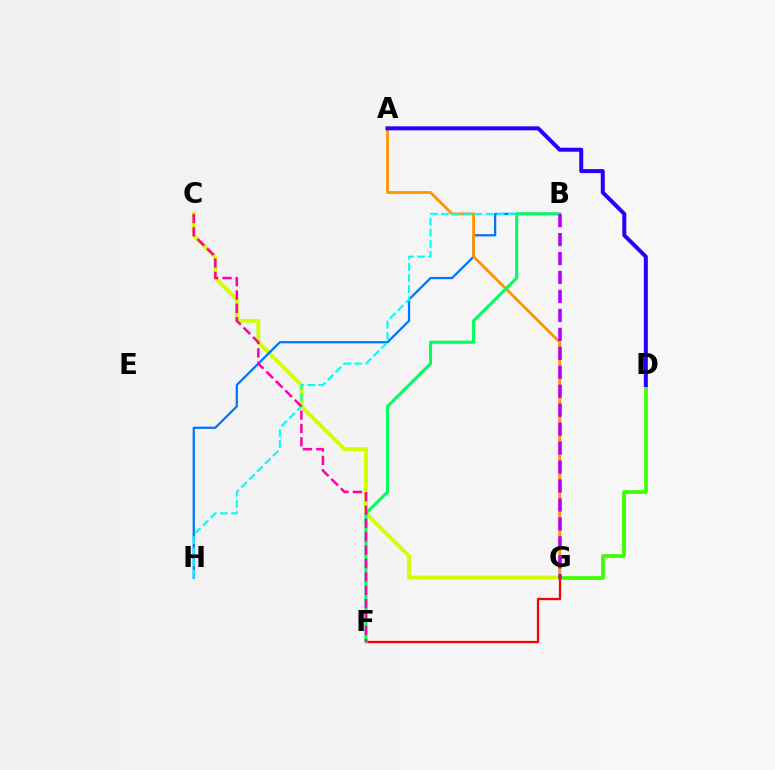{('C', 'G'): [{'color': '#d1ff00', 'line_style': 'solid', 'thickness': 2.76}], ('B', 'H'): [{'color': '#0074ff', 'line_style': 'solid', 'thickness': 1.61}, {'color': '#00fff6', 'line_style': 'dashed', 'thickness': 1.51}], ('A', 'G'): [{'color': '#ff9400', 'line_style': 'solid', 'thickness': 2.02}], ('D', 'G'): [{'color': '#3dff00', 'line_style': 'solid', 'thickness': 2.69}], ('F', 'G'): [{'color': '#ff0000', 'line_style': 'solid', 'thickness': 1.63}], ('A', 'D'): [{'color': '#2500ff', 'line_style': 'solid', 'thickness': 2.87}], ('B', 'F'): [{'color': '#00ff5c', 'line_style': 'solid', 'thickness': 2.19}], ('C', 'F'): [{'color': '#ff00ac', 'line_style': 'dashed', 'thickness': 1.82}], ('B', 'G'): [{'color': '#b900ff', 'line_style': 'dashed', 'thickness': 2.58}]}